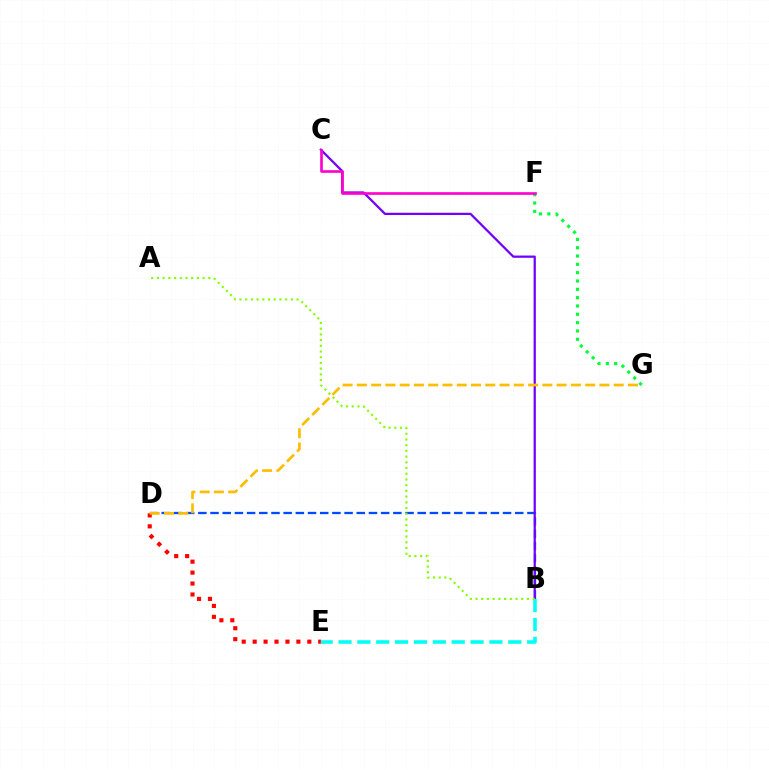{('F', 'G'): [{'color': '#00ff39', 'line_style': 'dotted', 'thickness': 2.26}], ('B', 'D'): [{'color': '#004bff', 'line_style': 'dashed', 'thickness': 1.66}], ('B', 'C'): [{'color': '#7200ff', 'line_style': 'solid', 'thickness': 1.62}], ('C', 'F'): [{'color': '#ff00cf', 'line_style': 'solid', 'thickness': 1.9}], ('D', 'E'): [{'color': '#ff0000', 'line_style': 'dotted', 'thickness': 2.97}], ('D', 'G'): [{'color': '#ffbd00', 'line_style': 'dashed', 'thickness': 1.94}], ('B', 'E'): [{'color': '#00fff6', 'line_style': 'dashed', 'thickness': 2.56}], ('A', 'B'): [{'color': '#84ff00', 'line_style': 'dotted', 'thickness': 1.55}]}